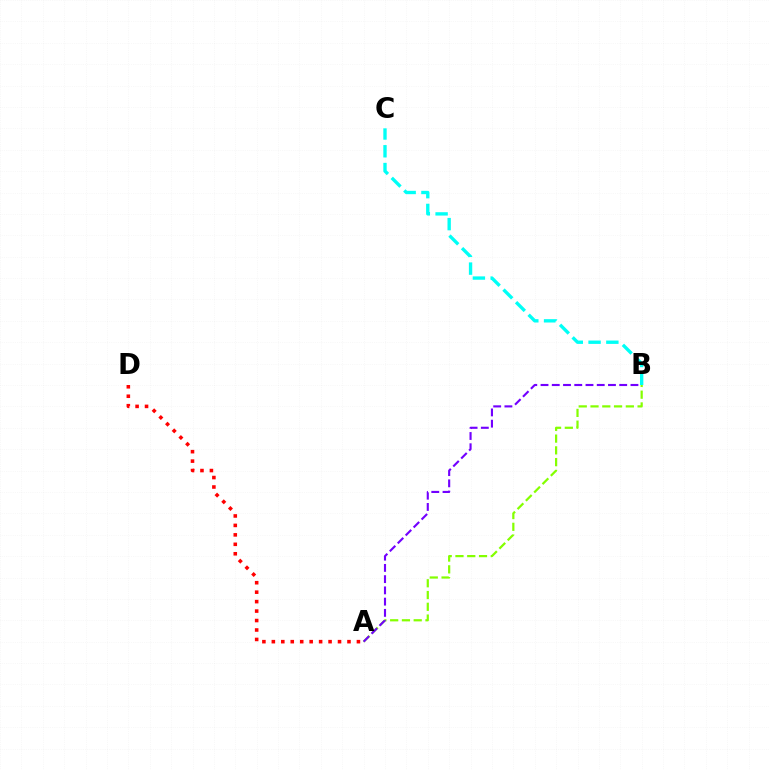{('A', 'D'): [{'color': '#ff0000', 'line_style': 'dotted', 'thickness': 2.57}], ('A', 'B'): [{'color': '#84ff00', 'line_style': 'dashed', 'thickness': 1.6}, {'color': '#7200ff', 'line_style': 'dashed', 'thickness': 1.53}], ('B', 'C'): [{'color': '#00fff6', 'line_style': 'dashed', 'thickness': 2.42}]}